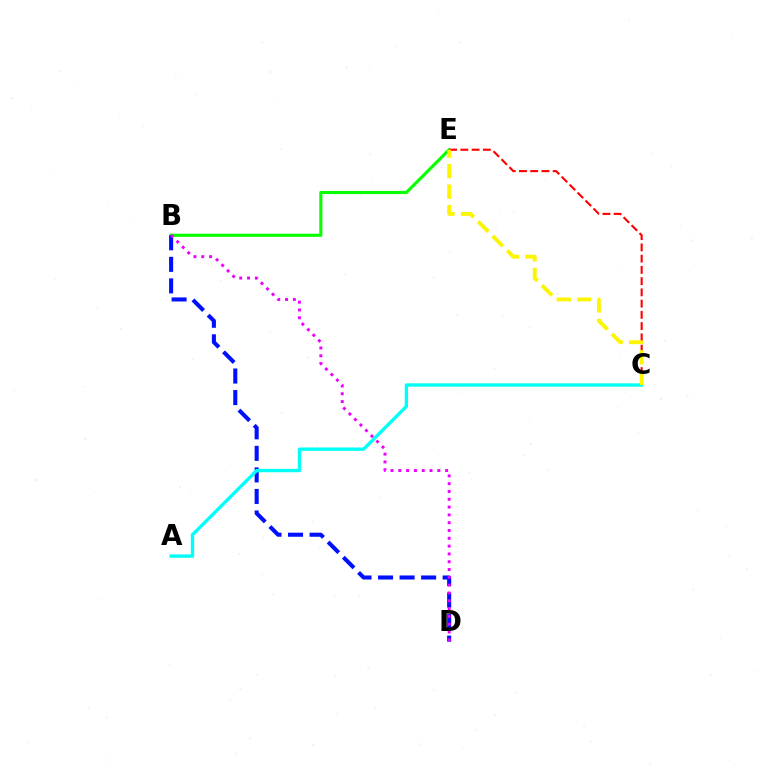{('B', 'E'): [{'color': '#08ff00', 'line_style': 'solid', 'thickness': 2.25}], ('C', 'E'): [{'color': '#ff0000', 'line_style': 'dashed', 'thickness': 1.53}, {'color': '#fcf500', 'line_style': 'dashed', 'thickness': 2.79}], ('B', 'D'): [{'color': '#0010ff', 'line_style': 'dashed', 'thickness': 2.93}, {'color': '#ee00ff', 'line_style': 'dotted', 'thickness': 2.12}], ('A', 'C'): [{'color': '#00fff6', 'line_style': 'solid', 'thickness': 2.42}]}